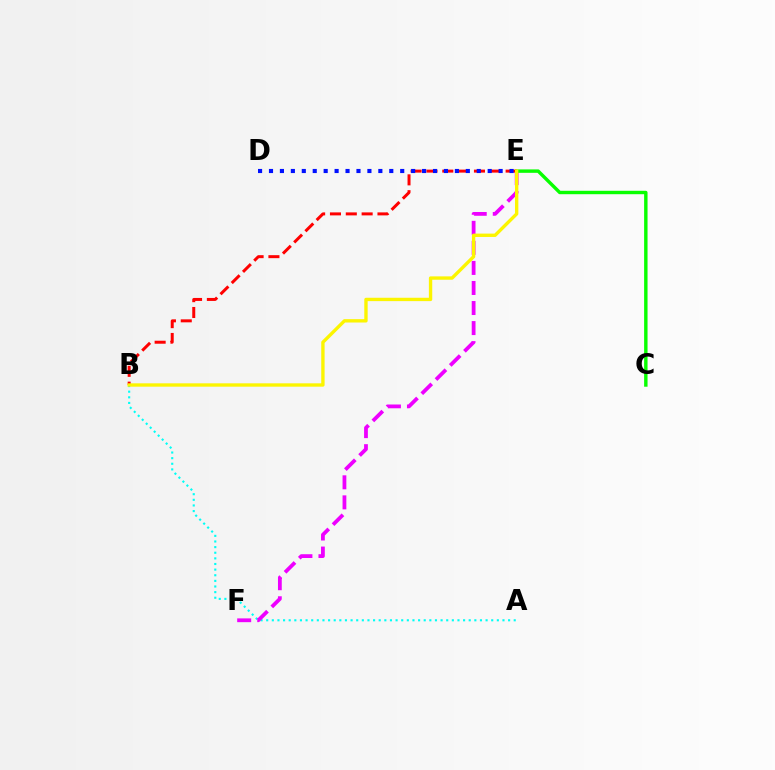{('A', 'B'): [{'color': '#00fff6', 'line_style': 'dotted', 'thickness': 1.53}], ('E', 'F'): [{'color': '#ee00ff', 'line_style': 'dashed', 'thickness': 2.72}], ('C', 'E'): [{'color': '#08ff00', 'line_style': 'solid', 'thickness': 2.46}], ('B', 'E'): [{'color': '#ff0000', 'line_style': 'dashed', 'thickness': 2.15}, {'color': '#fcf500', 'line_style': 'solid', 'thickness': 2.42}], ('D', 'E'): [{'color': '#0010ff', 'line_style': 'dotted', 'thickness': 2.97}]}